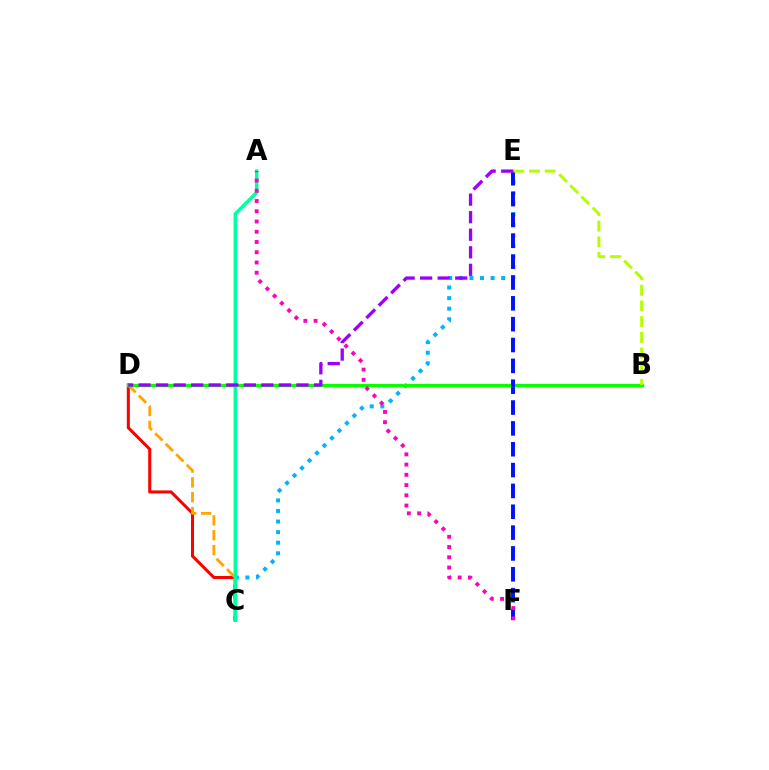{('C', 'E'): [{'color': '#00b5ff', 'line_style': 'dotted', 'thickness': 2.87}], ('C', 'D'): [{'color': '#ff0000', 'line_style': 'solid', 'thickness': 2.2}, {'color': '#ffa500', 'line_style': 'dashed', 'thickness': 2.02}], ('B', 'D'): [{'color': '#08ff00', 'line_style': 'solid', 'thickness': 2.38}], ('A', 'C'): [{'color': '#00ff9d', 'line_style': 'solid', 'thickness': 2.47}], ('E', 'F'): [{'color': '#0010ff', 'line_style': 'dashed', 'thickness': 2.83}], ('B', 'E'): [{'color': '#b3ff00', 'line_style': 'dashed', 'thickness': 2.14}], ('A', 'F'): [{'color': '#ff00bd', 'line_style': 'dotted', 'thickness': 2.78}], ('D', 'E'): [{'color': '#9b00ff', 'line_style': 'dashed', 'thickness': 2.38}]}